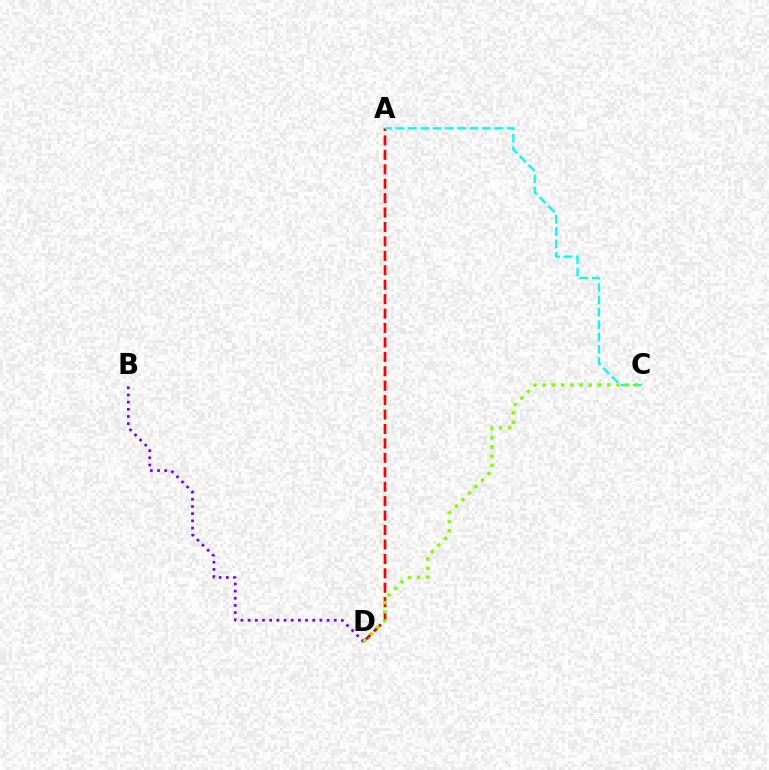{('A', 'D'): [{'color': '#ff0000', 'line_style': 'dashed', 'thickness': 1.96}], ('A', 'C'): [{'color': '#00fff6', 'line_style': 'dashed', 'thickness': 1.68}], ('B', 'D'): [{'color': '#7200ff', 'line_style': 'dotted', 'thickness': 1.95}], ('C', 'D'): [{'color': '#84ff00', 'line_style': 'dotted', 'thickness': 2.51}]}